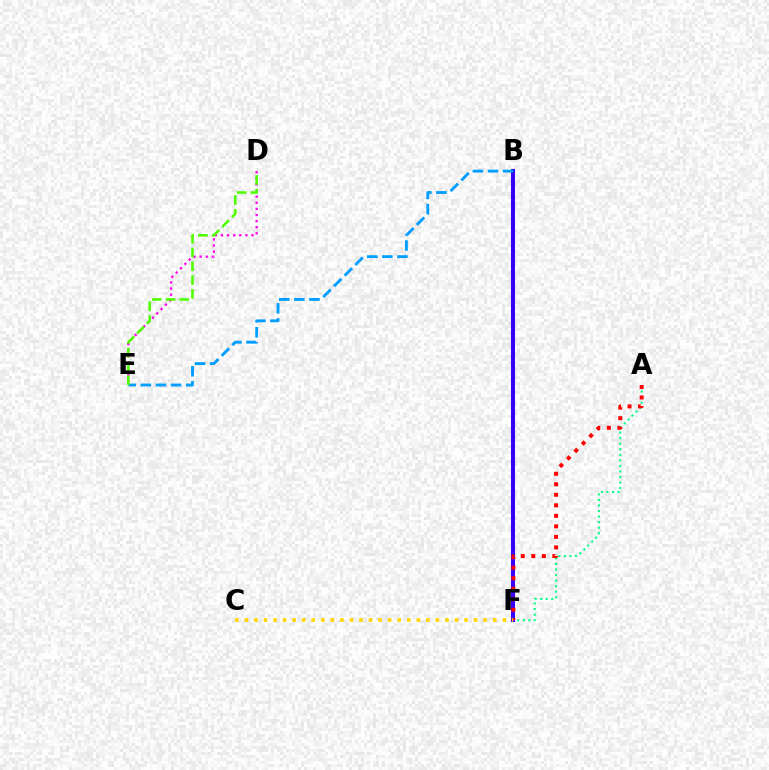{('D', 'E'): [{'color': '#ff00ed', 'line_style': 'dotted', 'thickness': 1.66}, {'color': '#4fff00', 'line_style': 'dashed', 'thickness': 1.87}], ('A', 'F'): [{'color': '#00ff86', 'line_style': 'dotted', 'thickness': 1.51}, {'color': '#ff0000', 'line_style': 'dotted', 'thickness': 2.86}], ('B', 'F'): [{'color': '#3700ff', 'line_style': 'solid', 'thickness': 2.92}], ('B', 'E'): [{'color': '#009eff', 'line_style': 'dashed', 'thickness': 2.05}], ('C', 'F'): [{'color': '#ffd500', 'line_style': 'dotted', 'thickness': 2.6}]}